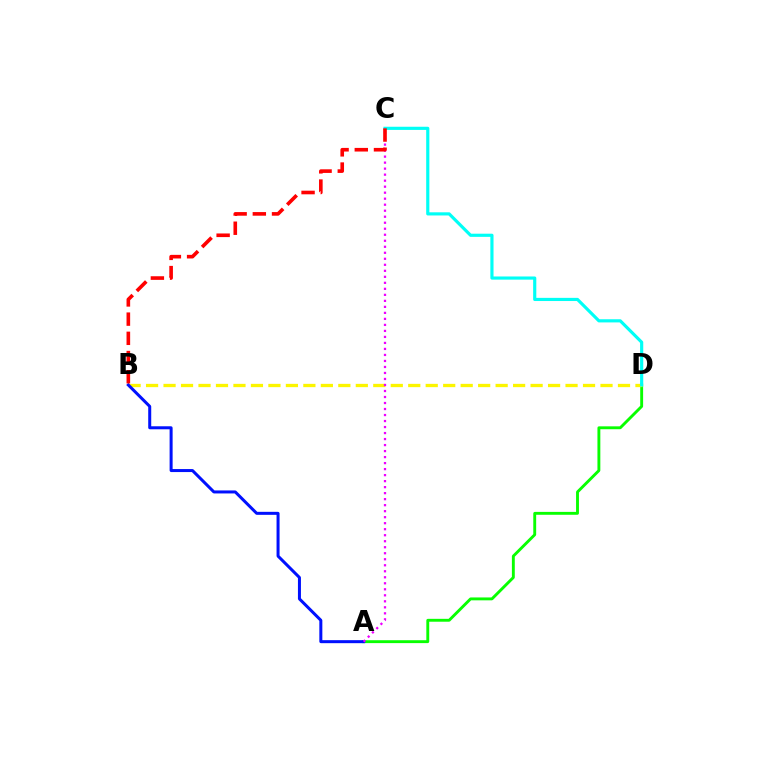{('A', 'D'): [{'color': '#08ff00', 'line_style': 'solid', 'thickness': 2.08}], ('B', 'D'): [{'color': '#fcf500', 'line_style': 'dashed', 'thickness': 2.37}], ('C', 'D'): [{'color': '#00fff6', 'line_style': 'solid', 'thickness': 2.28}], ('A', 'B'): [{'color': '#0010ff', 'line_style': 'solid', 'thickness': 2.17}], ('A', 'C'): [{'color': '#ee00ff', 'line_style': 'dotted', 'thickness': 1.63}], ('B', 'C'): [{'color': '#ff0000', 'line_style': 'dashed', 'thickness': 2.61}]}